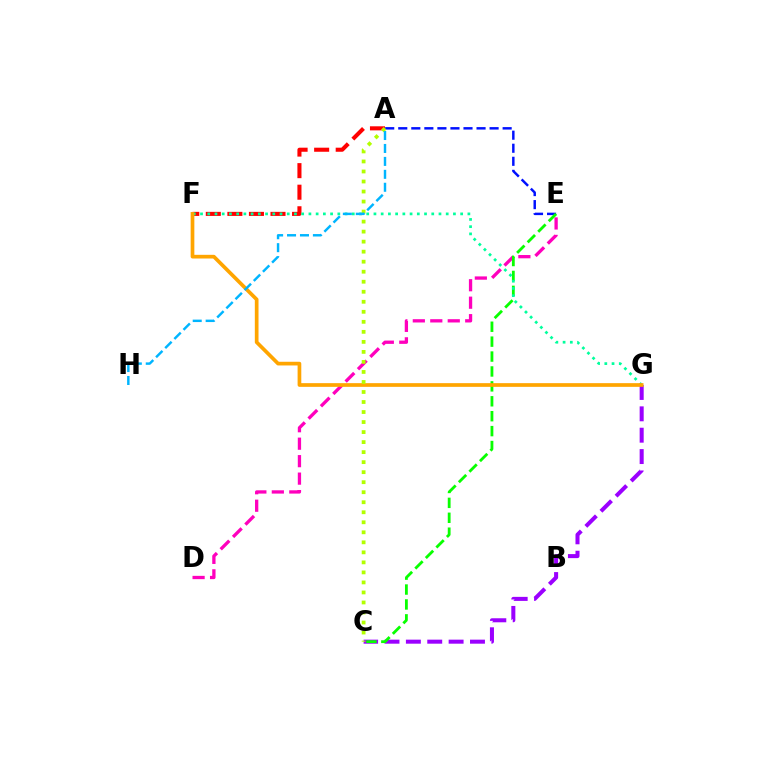{('A', 'E'): [{'color': '#0010ff', 'line_style': 'dashed', 'thickness': 1.77}], ('A', 'F'): [{'color': '#ff0000', 'line_style': 'dashed', 'thickness': 2.93}], ('C', 'G'): [{'color': '#9b00ff', 'line_style': 'dashed', 'thickness': 2.9}], ('D', 'E'): [{'color': '#ff00bd', 'line_style': 'dashed', 'thickness': 2.37}], ('C', 'E'): [{'color': '#08ff00', 'line_style': 'dashed', 'thickness': 2.03}], ('F', 'G'): [{'color': '#00ff9d', 'line_style': 'dotted', 'thickness': 1.96}, {'color': '#ffa500', 'line_style': 'solid', 'thickness': 2.66}], ('A', 'C'): [{'color': '#b3ff00', 'line_style': 'dotted', 'thickness': 2.72}], ('A', 'H'): [{'color': '#00b5ff', 'line_style': 'dashed', 'thickness': 1.76}]}